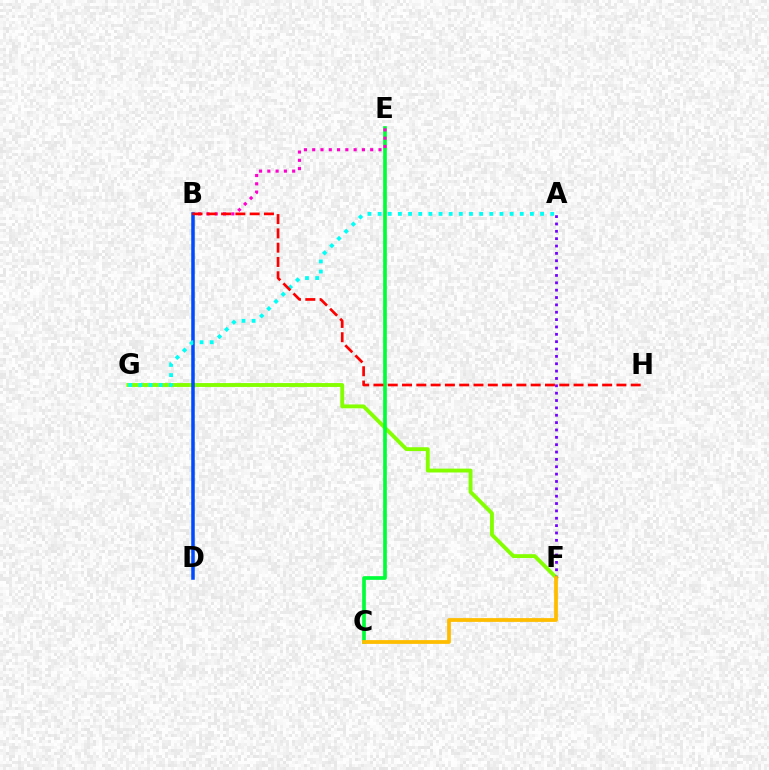{('F', 'G'): [{'color': '#84ff00', 'line_style': 'solid', 'thickness': 2.78}], ('A', 'F'): [{'color': '#7200ff', 'line_style': 'dotted', 'thickness': 2.0}], ('C', 'E'): [{'color': '#00ff39', 'line_style': 'solid', 'thickness': 2.65}], ('B', 'E'): [{'color': '#ff00cf', 'line_style': 'dotted', 'thickness': 2.25}], ('B', 'D'): [{'color': '#004bff', 'line_style': 'solid', 'thickness': 2.53}], ('A', 'G'): [{'color': '#00fff6', 'line_style': 'dotted', 'thickness': 2.76}], ('B', 'H'): [{'color': '#ff0000', 'line_style': 'dashed', 'thickness': 1.94}], ('C', 'F'): [{'color': '#ffbd00', 'line_style': 'solid', 'thickness': 2.72}]}